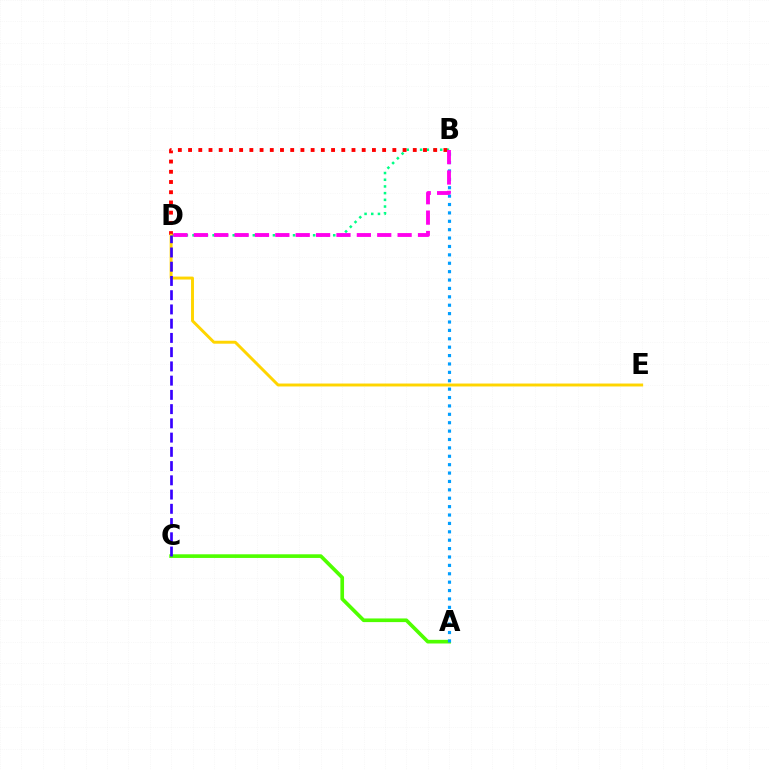{('A', 'C'): [{'color': '#4fff00', 'line_style': 'solid', 'thickness': 2.63}], ('B', 'D'): [{'color': '#00ff86', 'line_style': 'dotted', 'thickness': 1.82}, {'color': '#ff0000', 'line_style': 'dotted', 'thickness': 2.78}, {'color': '#ff00ed', 'line_style': 'dashed', 'thickness': 2.77}], ('A', 'B'): [{'color': '#009eff', 'line_style': 'dotted', 'thickness': 2.28}], ('D', 'E'): [{'color': '#ffd500', 'line_style': 'solid', 'thickness': 2.12}], ('C', 'D'): [{'color': '#3700ff', 'line_style': 'dashed', 'thickness': 1.93}]}